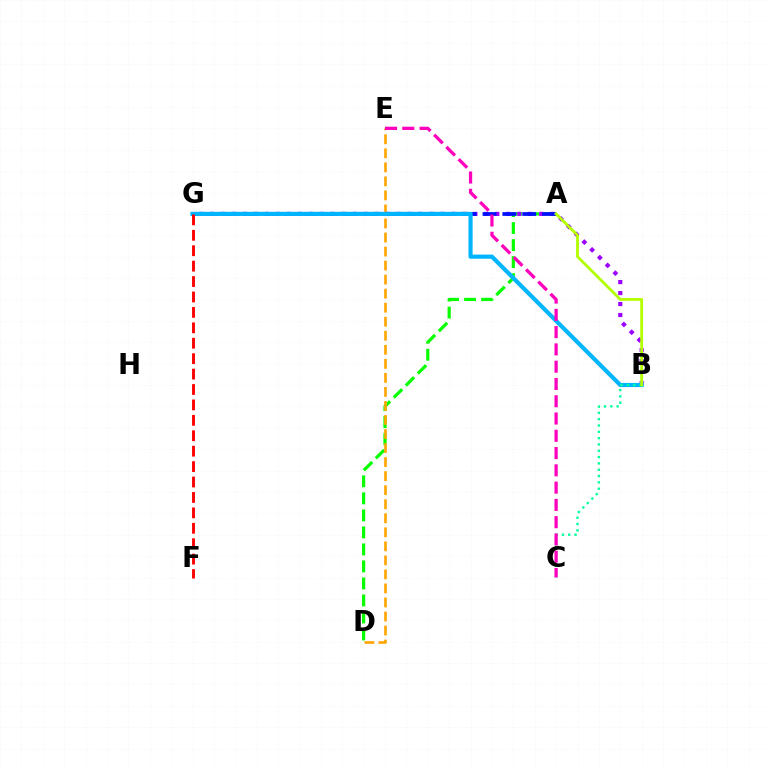{('A', 'D'): [{'color': '#08ff00', 'line_style': 'dashed', 'thickness': 2.31}], ('B', 'G'): [{'color': '#9b00ff', 'line_style': 'dotted', 'thickness': 2.98}, {'color': '#00b5ff', 'line_style': 'solid', 'thickness': 2.99}], ('D', 'E'): [{'color': '#ffa500', 'line_style': 'dashed', 'thickness': 1.91}], ('A', 'G'): [{'color': '#0010ff', 'line_style': 'dashed', 'thickness': 2.7}], ('B', 'C'): [{'color': '#00ff9d', 'line_style': 'dotted', 'thickness': 1.72}], ('F', 'G'): [{'color': '#ff0000', 'line_style': 'dashed', 'thickness': 2.09}], ('C', 'E'): [{'color': '#ff00bd', 'line_style': 'dashed', 'thickness': 2.35}], ('A', 'B'): [{'color': '#b3ff00', 'line_style': 'solid', 'thickness': 2.03}]}